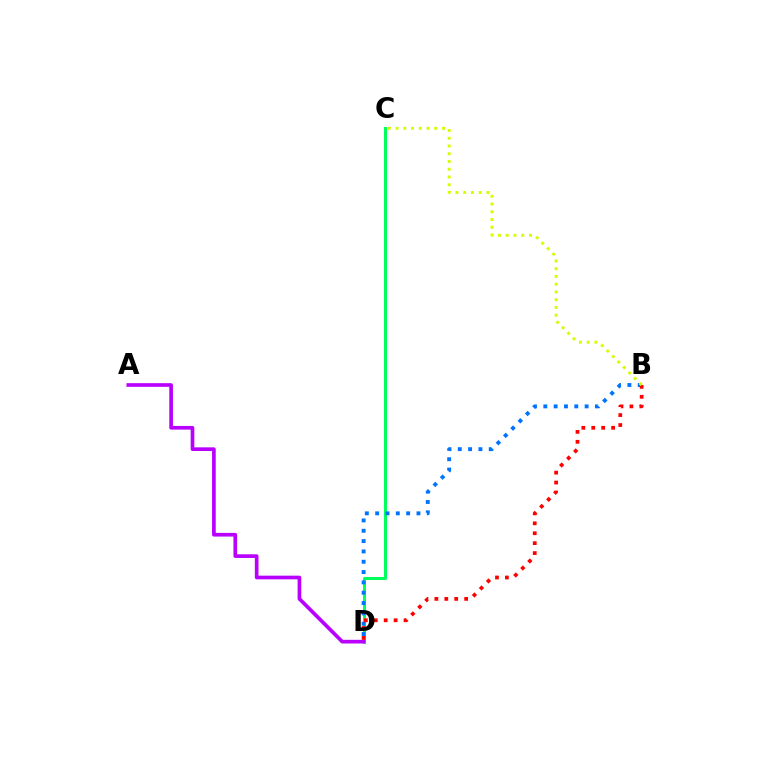{('C', 'D'): [{'color': '#00ff5c', 'line_style': 'solid', 'thickness': 2.17}], ('B', 'D'): [{'color': '#0074ff', 'line_style': 'dotted', 'thickness': 2.81}, {'color': '#ff0000', 'line_style': 'dotted', 'thickness': 2.7}], ('A', 'D'): [{'color': '#b900ff', 'line_style': 'solid', 'thickness': 2.65}], ('B', 'C'): [{'color': '#d1ff00', 'line_style': 'dotted', 'thickness': 2.11}]}